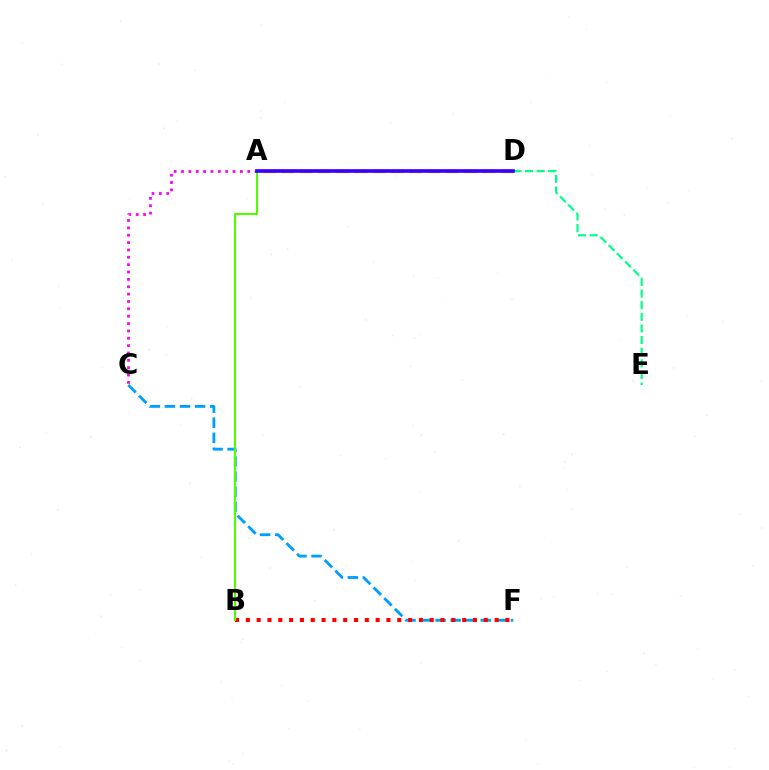{('A', 'C'): [{'color': '#ff00ed', 'line_style': 'dotted', 'thickness': 2.0}], ('D', 'E'): [{'color': '#00ff86', 'line_style': 'dashed', 'thickness': 1.58}], ('C', 'F'): [{'color': '#009eff', 'line_style': 'dashed', 'thickness': 2.05}], ('A', 'D'): [{'color': '#ffd500', 'line_style': 'dashed', 'thickness': 2.48}, {'color': '#3700ff', 'line_style': 'solid', 'thickness': 2.64}], ('B', 'F'): [{'color': '#ff0000', 'line_style': 'dotted', 'thickness': 2.94}], ('A', 'B'): [{'color': '#4fff00', 'line_style': 'solid', 'thickness': 1.5}]}